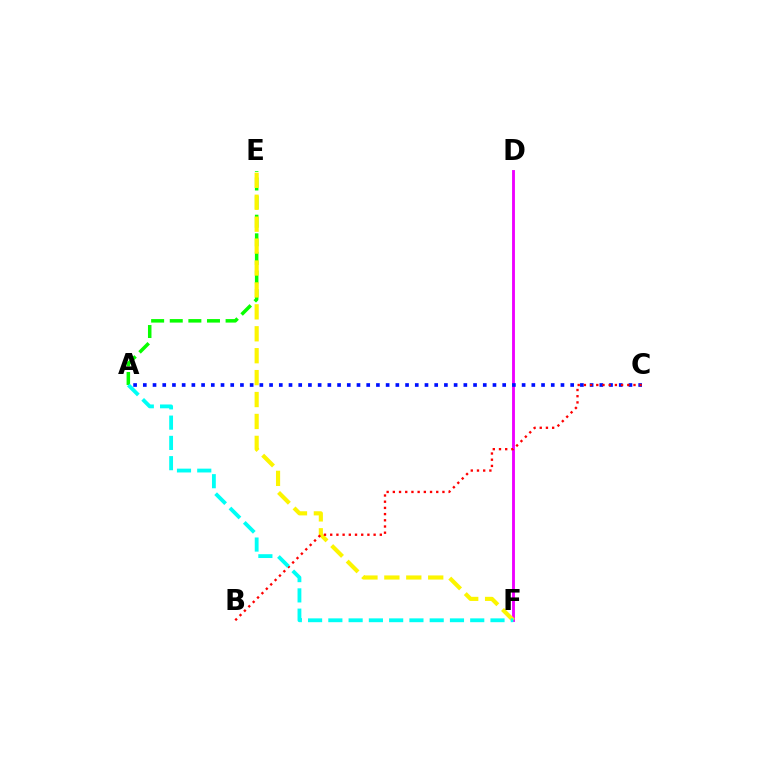{('A', 'E'): [{'color': '#08ff00', 'line_style': 'dashed', 'thickness': 2.53}], ('D', 'F'): [{'color': '#ee00ff', 'line_style': 'solid', 'thickness': 2.07}], ('A', 'C'): [{'color': '#0010ff', 'line_style': 'dotted', 'thickness': 2.64}], ('E', 'F'): [{'color': '#fcf500', 'line_style': 'dashed', 'thickness': 2.98}], ('B', 'C'): [{'color': '#ff0000', 'line_style': 'dotted', 'thickness': 1.68}], ('A', 'F'): [{'color': '#00fff6', 'line_style': 'dashed', 'thickness': 2.75}]}